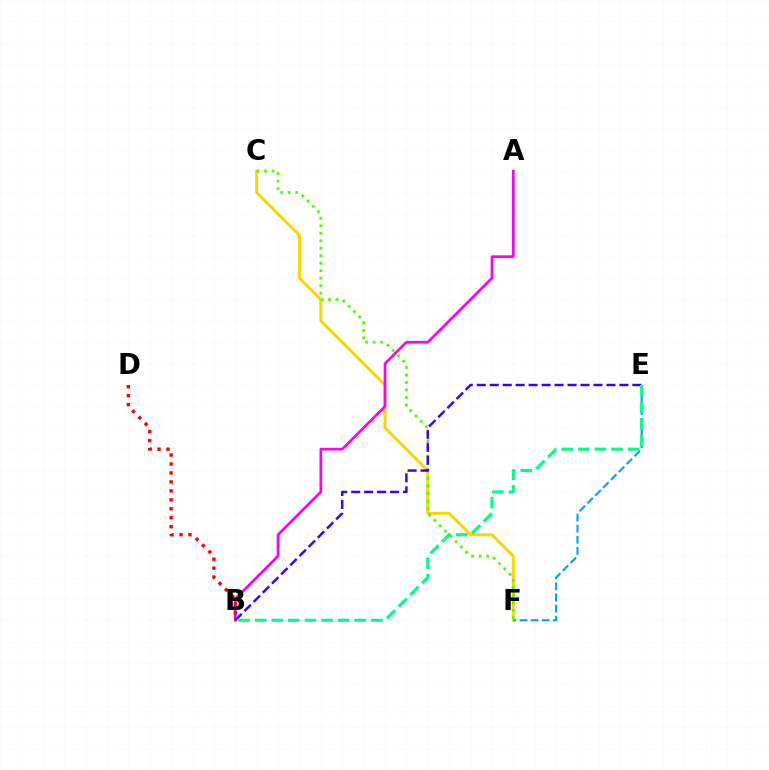{('C', 'F'): [{'color': '#ffd500', 'line_style': 'solid', 'thickness': 2.15}, {'color': '#4fff00', 'line_style': 'dotted', 'thickness': 2.04}], ('A', 'B'): [{'color': '#ff00ed', 'line_style': 'solid', 'thickness': 1.94}], ('B', 'E'): [{'color': '#3700ff', 'line_style': 'dashed', 'thickness': 1.76}, {'color': '#00ff86', 'line_style': 'dashed', 'thickness': 2.26}], ('E', 'F'): [{'color': '#009eff', 'line_style': 'dashed', 'thickness': 1.51}], ('B', 'D'): [{'color': '#ff0000', 'line_style': 'dotted', 'thickness': 2.43}]}